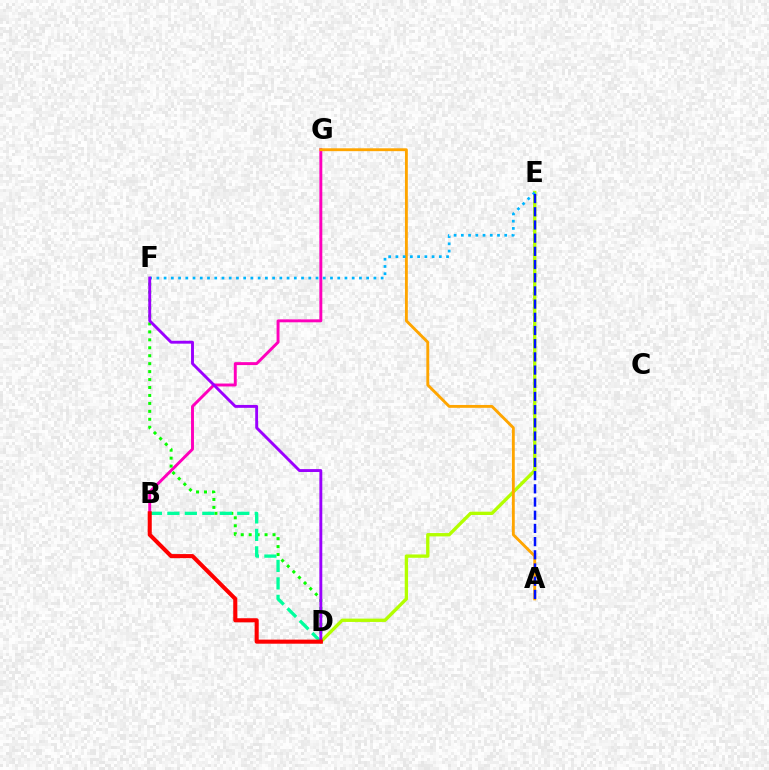{('D', 'E'): [{'color': '#b3ff00', 'line_style': 'solid', 'thickness': 2.4}], ('B', 'G'): [{'color': '#ff00bd', 'line_style': 'solid', 'thickness': 2.11}], ('A', 'G'): [{'color': '#ffa500', 'line_style': 'solid', 'thickness': 2.06}], ('D', 'F'): [{'color': '#08ff00', 'line_style': 'dotted', 'thickness': 2.16}, {'color': '#9b00ff', 'line_style': 'solid', 'thickness': 2.08}], ('B', 'D'): [{'color': '#00ff9d', 'line_style': 'dashed', 'thickness': 2.37}, {'color': '#ff0000', 'line_style': 'solid', 'thickness': 2.94}], ('E', 'F'): [{'color': '#00b5ff', 'line_style': 'dotted', 'thickness': 1.97}], ('A', 'E'): [{'color': '#0010ff', 'line_style': 'dashed', 'thickness': 1.79}]}